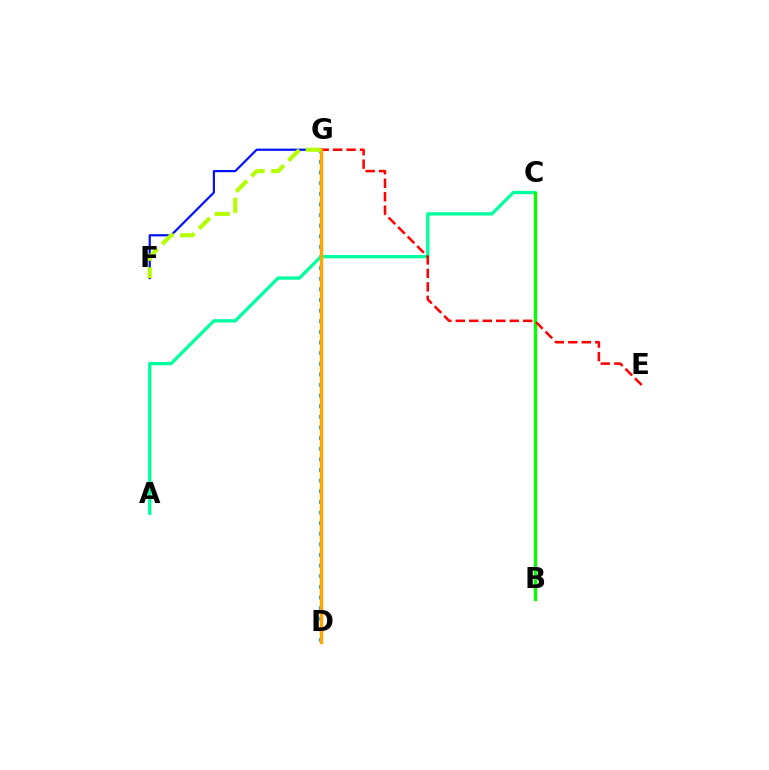{('F', 'G'): [{'color': '#0010ff', 'line_style': 'solid', 'thickness': 1.57}, {'color': '#b3ff00', 'line_style': 'dashed', 'thickness': 2.95}], ('D', 'G'): [{'color': '#00b5ff', 'line_style': 'dotted', 'thickness': 2.89}, {'color': '#ffa500', 'line_style': 'solid', 'thickness': 2.45}], ('B', 'C'): [{'color': '#9b00ff', 'line_style': 'solid', 'thickness': 2.24}, {'color': '#ff00bd', 'line_style': 'solid', 'thickness': 1.84}, {'color': '#08ff00', 'line_style': 'solid', 'thickness': 2.35}], ('A', 'C'): [{'color': '#00ff9d', 'line_style': 'solid', 'thickness': 2.37}], ('E', 'G'): [{'color': '#ff0000', 'line_style': 'dashed', 'thickness': 1.83}]}